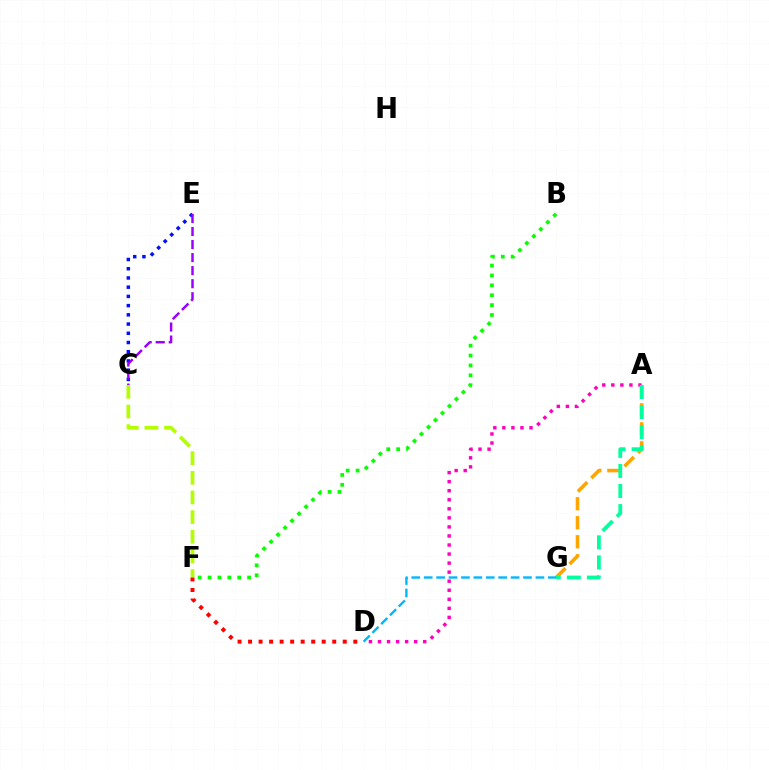{('C', 'E'): [{'color': '#0010ff', 'line_style': 'dotted', 'thickness': 2.51}, {'color': '#9b00ff', 'line_style': 'dashed', 'thickness': 1.77}], ('C', 'F'): [{'color': '#b3ff00', 'line_style': 'dashed', 'thickness': 2.67}], ('A', 'D'): [{'color': '#ff00bd', 'line_style': 'dotted', 'thickness': 2.46}], ('A', 'G'): [{'color': '#ffa500', 'line_style': 'dashed', 'thickness': 2.58}, {'color': '#00ff9d', 'line_style': 'dashed', 'thickness': 2.73}], ('B', 'F'): [{'color': '#08ff00', 'line_style': 'dotted', 'thickness': 2.68}], ('D', 'G'): [{'color': '#00b5ff', 'line_style': 'dashed', 'thickness': 1.69}], ('D', 'F'): [{'color': '#ff0000', 'line_style': 'dotted', 'thickness': 2.86}]}